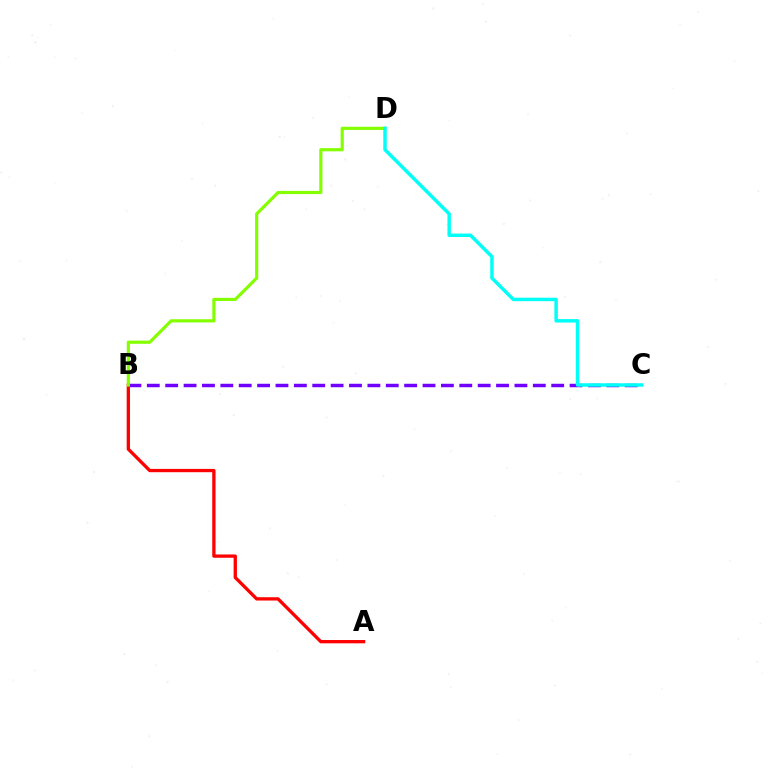{('B', 'C'): [{'color': '#7200ff', 'line_style': 'dashed', 'thickness': 2.5}], ('A', 'B'): [{'color': '#ff0000', 'line_style': 'solid', 'thickness': 2.37}], ('B', 'D'): [{'color': '#84ff00', 'line_style': 'solid', 'thickness': 2.28}], ('C', 'D'): [{'color': '#00fff6', 'line_style': 'solid', 'thickness': 2.48}]}